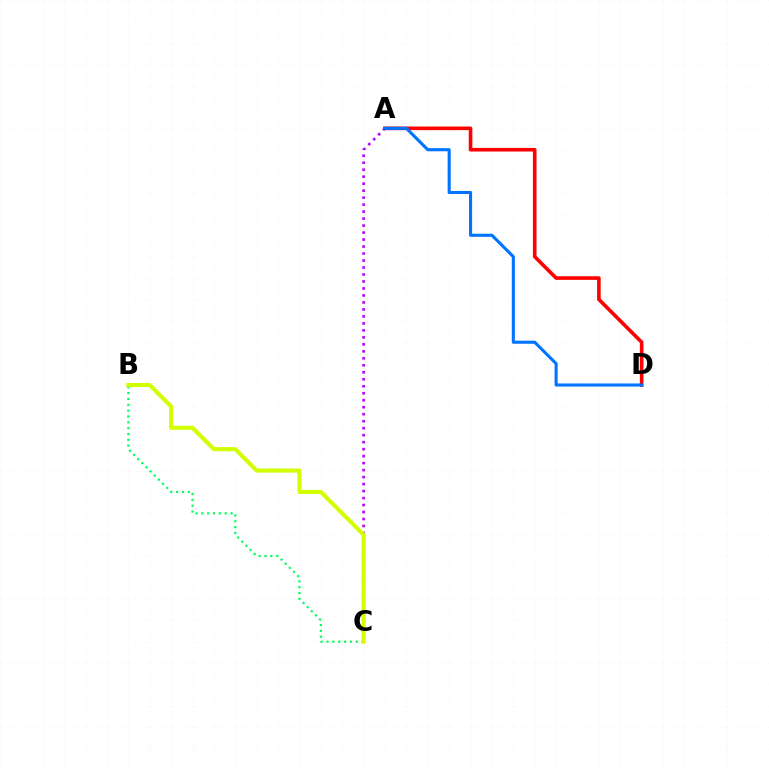{('A', 'C'): [{'color': '#b900ff', 'line_style': 'dotted', 'thickness': 1.9}], ('A', 'D'): [{'color': '#ff0000', 'line_style': 'solid', 'thickness': 2.6}, {'color': '#0074ff', 'line_style': 'solid', 'thickness': 2.22}], ('B', 'C'): [{'color': '#00ff5c', 'line_style': 'dotted', 'thickness': 1.59}, {'color': '#d1ff00', 'line_style': 'solid', 'thickness': 2.96}]}